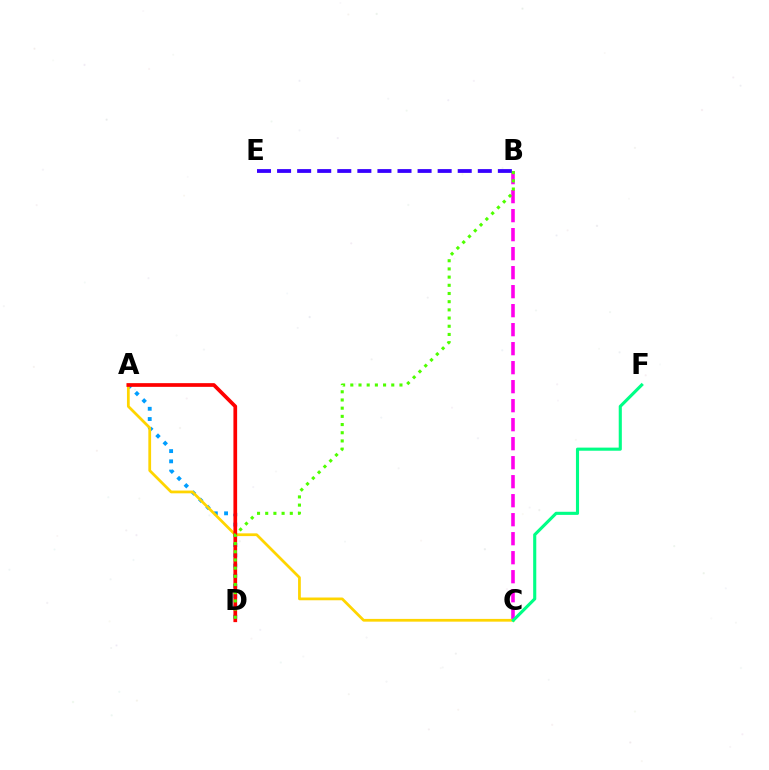{('A', 'D'): [{'color': '#009eff', 'line_style': 'dotted', 'thickness': 2.78}, {'color': '#ff0000', 'line_style': 'solid', 'thickness': 2.67}], ('B', 'C'): [{'color': '#ff00ed', 'line_style': 'dashed', 'thickness': 2.58}], ('A', 'C'): [{'color': '#ffd500', 'line_style': 'solid', 'thickness': 1.98}], ('B', 'E'): [{'color': '#3700ff', 'line_style': 'dashed', 'thickness': 2.73}], ('C', 'F'): [{'color': '#00ff86', 'line_style': 'solid', 'thickness': 2.24}], ('B', 'D'): [{'color': '#4fff00', 'line_style': 'dotted', 'thickness': 2.23}]}